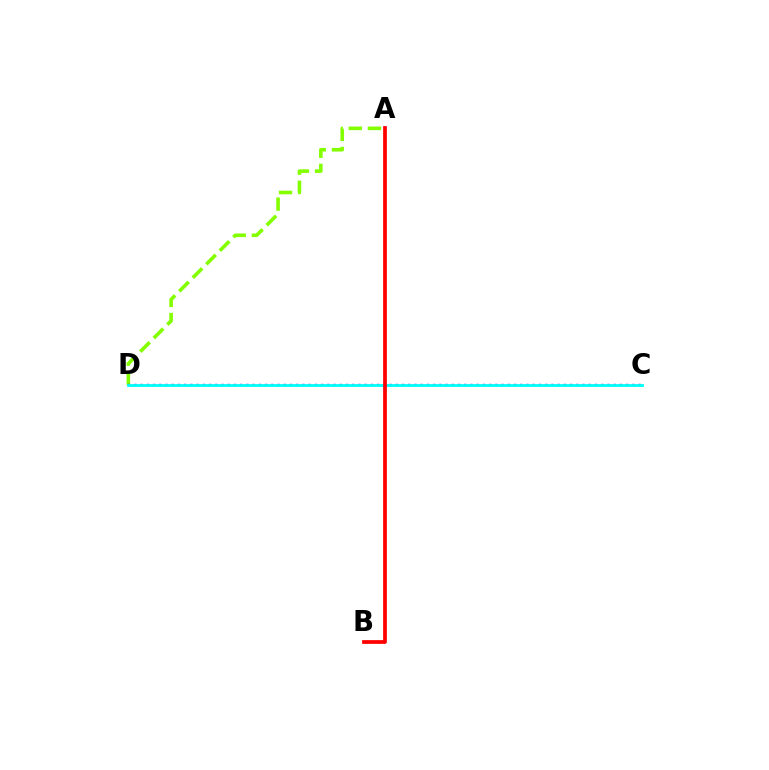{('A', 'D'): [{'color': '#84ff00', 'line_style': 'dashed', 'thickness': 2.6}], ('C', 'D'): [{'color': '#7200ff', 'line_style': 'dotted', 'thickness': 1.69}, {'color': '#00fff6', 'line_style': 'solid', 'thickness': 2.03}], ('A', 'B'): [{'color': '#ff0000', 'line_style': 'solid', 'thickness': 2.69}]}